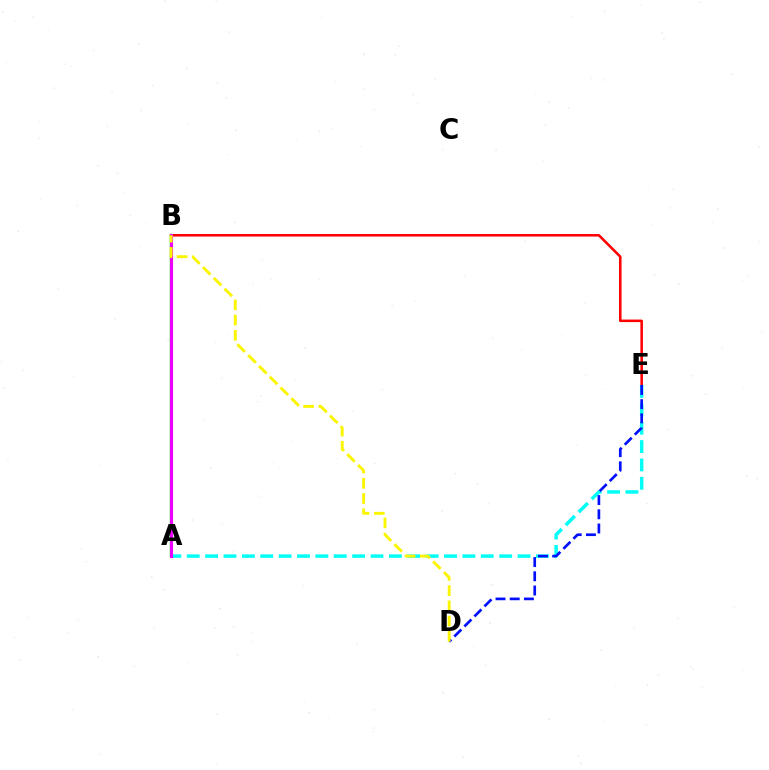{('B', 'E'): [{'color': '#ff0000', 'line_style': 'solid', 'thickness': 1.83}], ('A', 'E'): [{'color': '#00fff6', 'line_style': 'dashed', 'thickness': 2.5}], ('A', 'B'): [{'color': '#08ff00', 'line_style': 'solid', 'thickness': 1.74}, {'color': '#ee00ff', 'line_style': 'solid', 'thickness': 2.23}], ('D', 'E'): [{'color': '#0010ff', 'line_style': 'dashed', 'thickness': 1.93}], ('B', 'D'): [{'color': '#fcf500', 'line_style': 'dashed', 'thickness': 2.07}]}